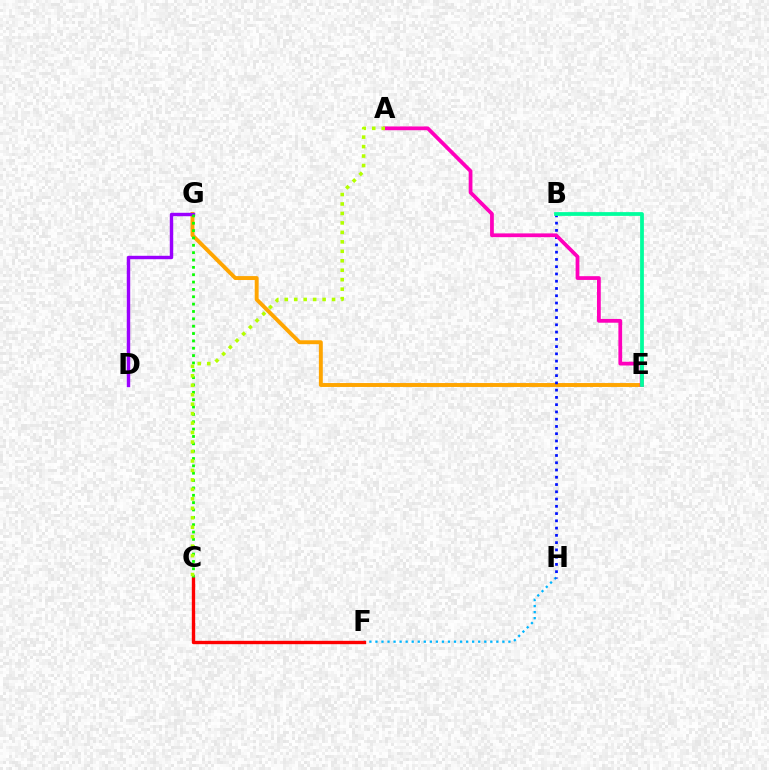{('F', 'H'): [{'color': '#00b5ff', 'line_style': 'dotted', 'thickness': 1.64}], ('E', 'G'): [{'color': '#ffa500', 'line_style': 'solid', 'thickness': 2.82}], ('D', 'G'): [{'color': '#9b00ff', 'line_style': 'solid', 'thickness': 2.46}], ('B', 'H'): [{'color': '#0010ff', 'line_style': 'dotted', 'thickness': 1.97}], ('C', 'F'): [{'color': '#ff0000', 'line_style': 'solid', 'thickness': 2.42}], ('A', 'E'): [{'color': '#ff00bd', 'line_style': 'solid', 'thickness': 2.71}], ('C', 'G'): [{'color': '#08ff00', 'line_style': 'dotted', 'thickness': 2.0}], ('A', 'C'): [{'color': '#b3ff00', 'line_style': 'dotted', 'thickness': 2.57}], ('B', 'E'): [{'color': '#00ff9d', 'line_style': 'solid', 'thickness': 2.71}]}